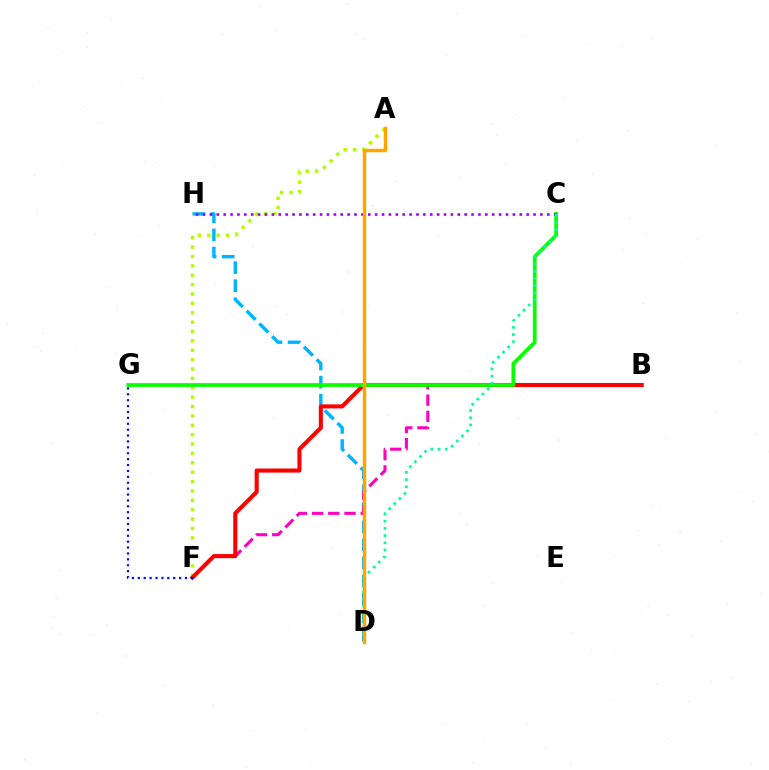{('D', 'H'): [{'color': '#00b5ff', 'line_style': 'dashed', 'thickness': 2.45}], ('A', 'F'): [{'color': '#b3ff00', 'line_style': 'dotted', 'thickness': 2.55}], ('B', 'F'): [{'color': '#ff00bd', 'line_style': 'dashed', 'thickness': 2.2}, {'color': '#ff0000', 'line_style': 'solid', 'thickness': 2.93}], ('C', 'G'): [{'color': '#08ff00', 'line_style': 'solid', 'thickness': 2.67}], ('C', 'H'): [{'color': '#9b00ff', 'line_style': 'dotted', 'thickness': 1.87}], ('C', 'D'): [{'color': '#00ff9d', 'line_style': 'dotted', 'thickness': 1.96}], ('F', 'G'): [{'color': '#0010ff', 'line_style': 'dotted', 'thickness': 1.6}], ('A', 'D'): [{'color': '#ffa500', 'line_style': 'solid', 'thickness': 2.49}]}